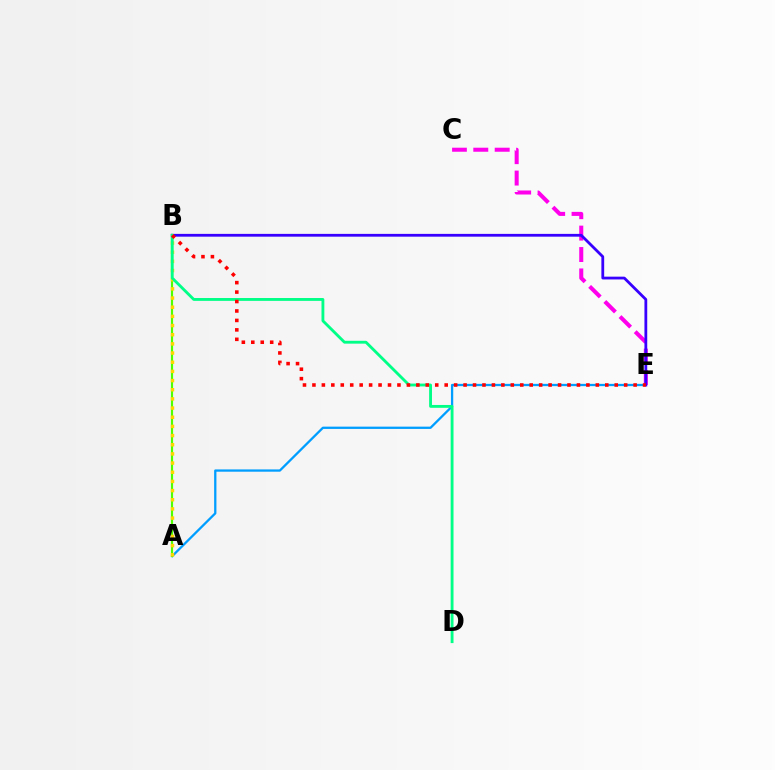{('A', 'E'): [{'color': '#009eff', 'line_style': 'solid', 'thickness': 1.65}], ('A', 'B'): [{'color': '#4fff00', 'line_style': 'solid', 'thickness': 1.57}, {'color': '#ffd500', 'line_style': 'dotted', 'thickness': 2.49}], ('C', 'E'): [{'color': '#ff00ed', 'line_style': 'dashed', 'thickness': 2.91}], ('B', 'E'): [{'color': '#3700ff', 'line_style': 'solid', 'thickness': 2.01}, {'color': '#ff0000', 'line_style': 'dotted', 'thickness': 2.57}], ('B', 'D'): [{'color': '#00ff86', 'line_style': 'solid', 'thickness': 2.05}]}